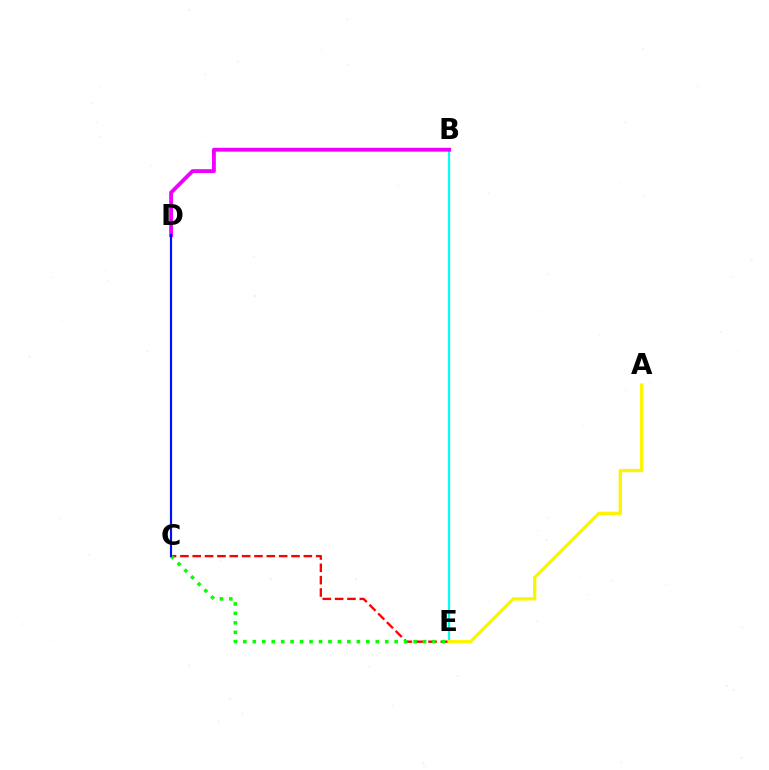{('C', 'E'): [{'color': '#ff0000', 'line_style': 'dashed', 'thickness': 1.68}, {'color': '#08ff00', 'line_style': 'dotted', 'thickness': 2.57}], ('B', 'E'): [{'color': '#00fff6', 'line_style': 'solid', 'thickness': 1.62}], ('A', 'E'): [{'color': '#fcf500', 'line_style': 'solid', 'thickness': 2.37}], ('B', 'D'): [{'color': '#ee00ff', 'line_style': 'solid', 'thickness': 2.78}], ('C', 'D'): [{'color': '#0010ff', 'line_style': 'solid', 'thickness': 1.56}]}